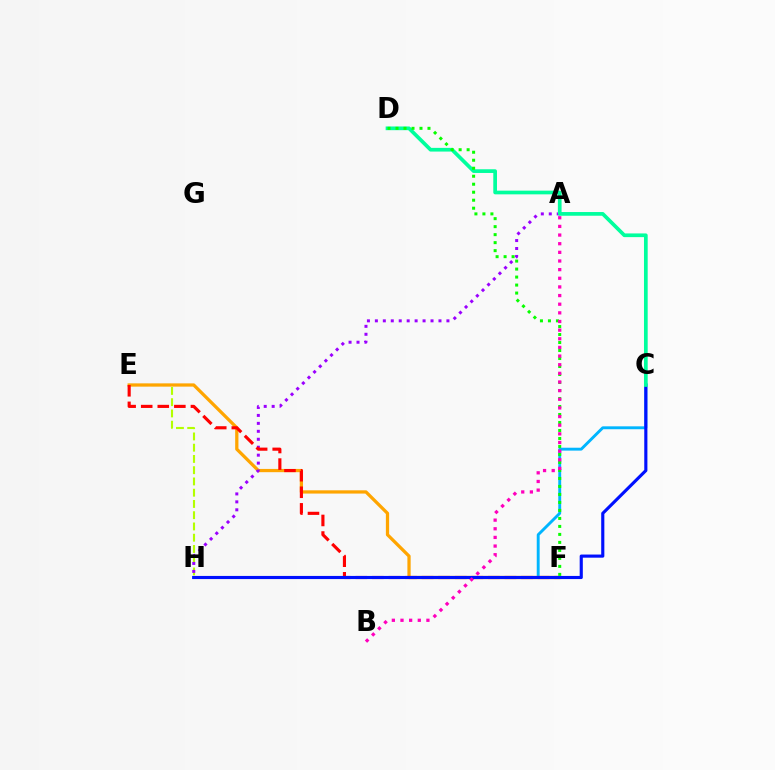{('C', 'H'): [{'color': '#00b5ff', 'line_style': 'solid', 'thickness': 2.09}, {'color': '#0010ff', 'line_style': 'solid', 'thickness': 2.26}], ('E', 'H'): [{'color': '#b3ff00', 'line_style': 'dashed', 'thickness': 1.53}], ('E', 'F'): [{'color': '#ffa500', 'line_style': 'solid', 'thickness': 2.34}, {'color': '#ff0000', 'line_style': 'dashed', 'thickness': 2.25}], ('A', 'H'): [{'color': '#9b00ff', 'line_style': 'dotted', 'thickness': 2.16}], ('C', 'D'): [{'color': '#00ff9d', 'line_style': 'solid', 'thickness': 2.66}], ('D', 'F'): [{'color': '#08ff00', 'line_style': 'dotted', 'thickness': 2.17}], ('A', 'B'): [{'color': '#ff00bd', 'line_style': 'dotted', 'thickness': 2.35}]}